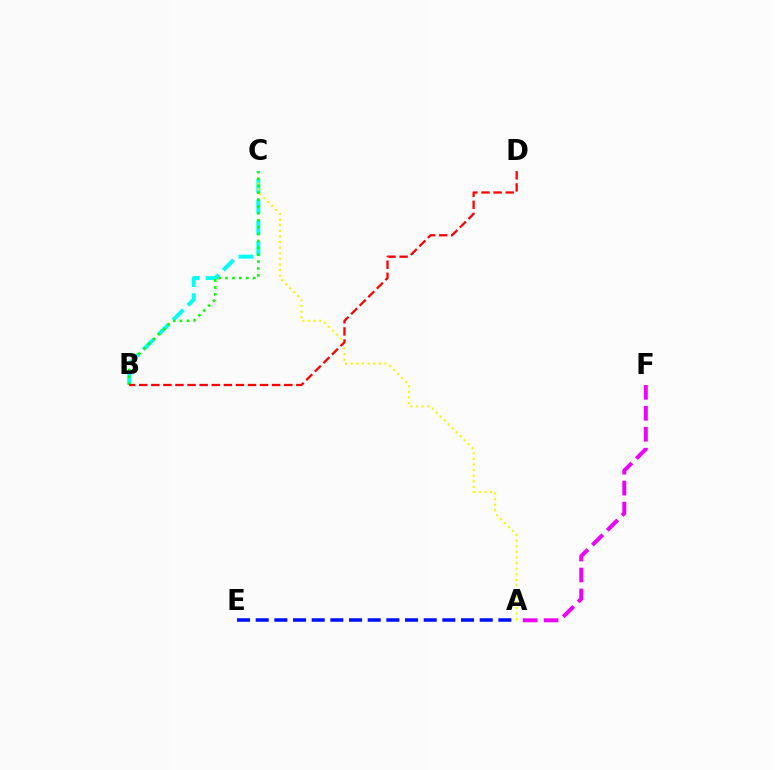{('A', 'F'): [{'color': '#ee00ff', 'line_style': 'dashed', 'thickness': 2.85}], ('B', 'C'): [{'color': '#00fff6', 'line_style': 'dashed', 'thickness': 2.83}, {'color': '#08ff00', 'line_style': 'dotted', 'thickness': 1.87}], ('A', 'C'): [{'color': '#fcf500', 'line_style': 'dotted', 'thickness': 1.52}], ('B', 'D'): [{'color': '#ff0000', 'line_style': 'dashed', 'thickness': 1.64}], ('A', 'E'): [{'color': '#0010ff', 'line_style': 'dashed', 'thickness': 2.54}]}